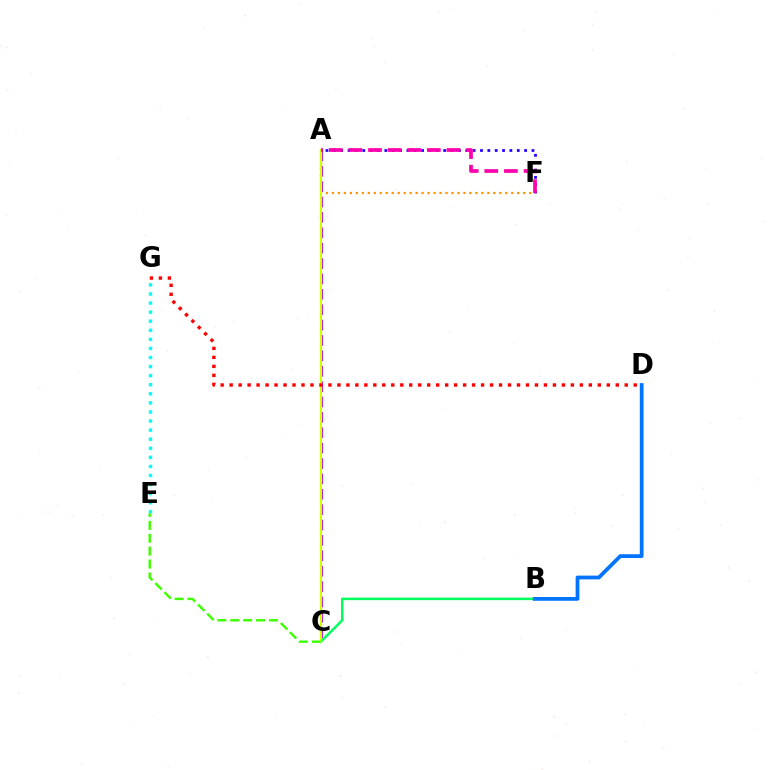{('B', 'C'): [{'color': '#00ff5c', 'line_style': 'solid', 'thickness': 1.78}], ('A', 'F'): [{'color': '#ff9400', 'line_style': 'dotted', 'thickness': 1.62}, {'color': '#2500ff', 'line_style': 'dotted', 'thickness': 2.0}, {'color': '#ff00ac', 'line_style': 'dashed', 'thickness': 2.66}], ('A', 'C'): [{'color': '#b900ff', 'line_style': 'dashed', 'thickness': 2.09}, {'color': '#d1ff00', 'line_style': 'solid', 'thickness': 1.59}], ('B', 'D'): [{'color': '#0074ff', 'line_style': 'solid', 'thickness': 2.7}], ('E', 'G'): [{'color': '#00fff6', 'line_style': 'dotted', 'thickness': 2.47}], ('C', 'E'): [{'color': '#3dff00', 'line_style': 'dashed', 'thickness': 1.75}], ('D', 'G'): [{'color': '#ff0000', 'line_style': 'dotted', 'thickness': 2.44}]}